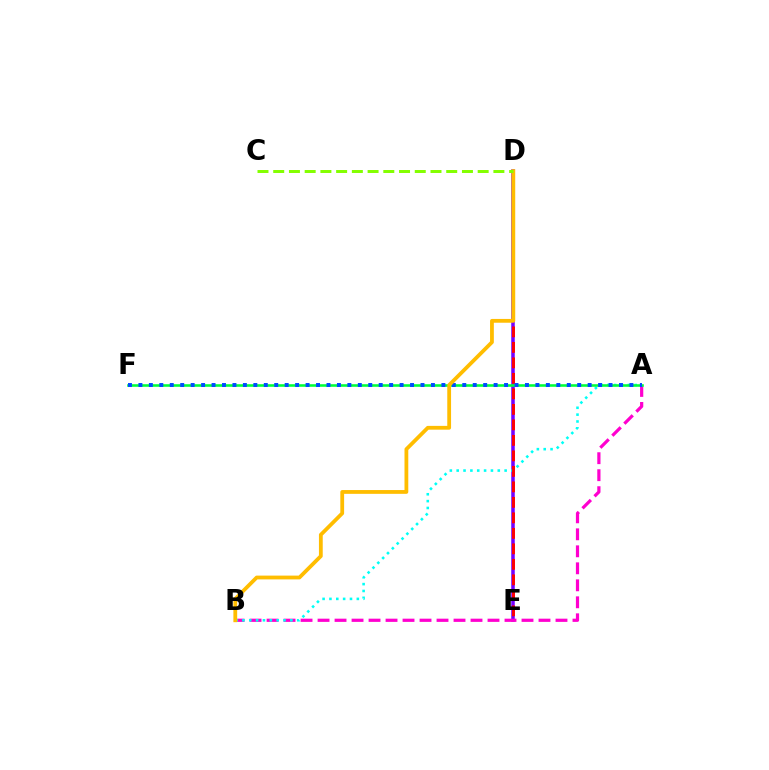{('D', 'E'): [{'color': '#7200ff', 'line_style': 'solid', 'thickness': 2.53}, {'color': '#ff0000', 'line_style': 'dashed', 'thickness': 2.11}], ('A', 'B'): [{'color': '#ff00cf', 'line_style': 'dashed', 'thickness': 2.31}, {'color': '#00fff6', 'line_style': 'dotted', 'thickness': 1.86}], ('A', 'F'): [{'color': '#00ff39', 'line_style': 'solid', 'thickness': 1.86}, {'color': '#004bff', 'line_style': 'dotted', 'thickness': 2.84}], ('B', 'D'): [{'color': '#ffbd00', 'line_style': 'solid', 'thickness': 2.73}], ('C', 'D'): [{'color': '#84ff00', 'line_style': 'dashed', 'thickness': 2.14}]}